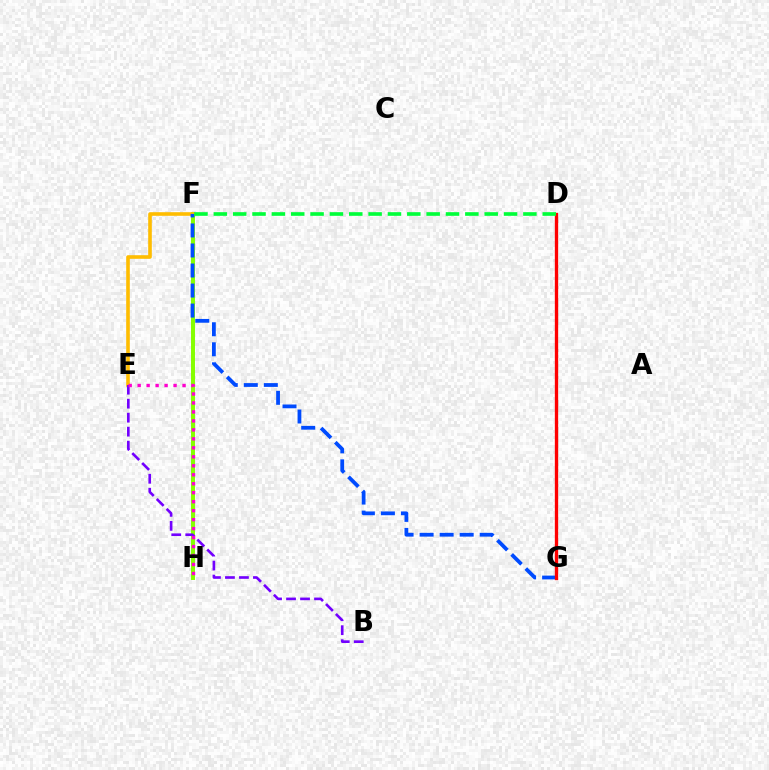{('F', 'H'): [{'color': '#84ff00', 'line_style': 'solid', 'thickness': 2.85}], ('E', 'F'): [{'color': '#ffbd00', 'line_style': 'solid', 'thickness': 2.6}], ('B', 'E'): [{'color': '#7200ff', 'line_style': 'dashed', 'thickness': 1.9}], ('D', 'G'): [{'color': '#00fff6', 'line_style': 'solid', 'thickness': 1.8}, {'color': '#ff0000', 'line_style': 'solid', 'thickness': 2.39}], ('F', 'G'): [{'color': '#004bff', 'line_style': 'dashed', 'thickness': 2.72}], ('E', 'H'): [{'color': '#ff00cf', 'line_style': 'dotted', 'thickness': 2.44}], ('D', 'F'): [{'color': '#00ff39', 'line_style': 'dashed', 'thickness': 2.63}]}